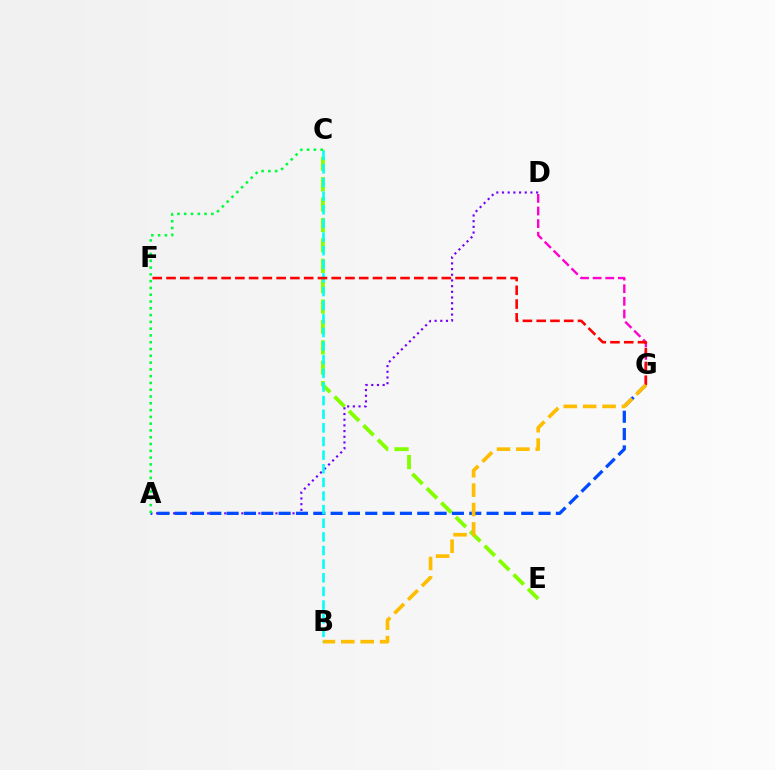{('C', 'E'): [{'color': '#84ff00', 'line_style': 'dashed', 'thickness': 2.77}], ('D', 'G'): [{'color': '#ff00cf', 'line_style': 'dashed', 'thickness': 1.71}], ('A', 'D'): [{'color': '#7200ff', 'line_style': 'dotted', 'thickness': 1.54}], ('A', 'G'): [{'color': '#004bff', 'line_style': 'dashed', 'thickness': 2.35}], ('B', 'C'): [{'color': '#00fff6', 'line_style': 'dashed', 'thickness': 1.85}], ('F', 'G'): [{'color': '#ff0000', 'line_style': 'dashed', 'thickness': 1.87}], ('A', 'C'): [{'color': '#00ff39', 'line_style': 'dotted', 'thickness': 1.84}], ('B', 'G'): [{'color': '#ffbd00', 'line_style': 'dashed', 'thickness': 2.64}]}